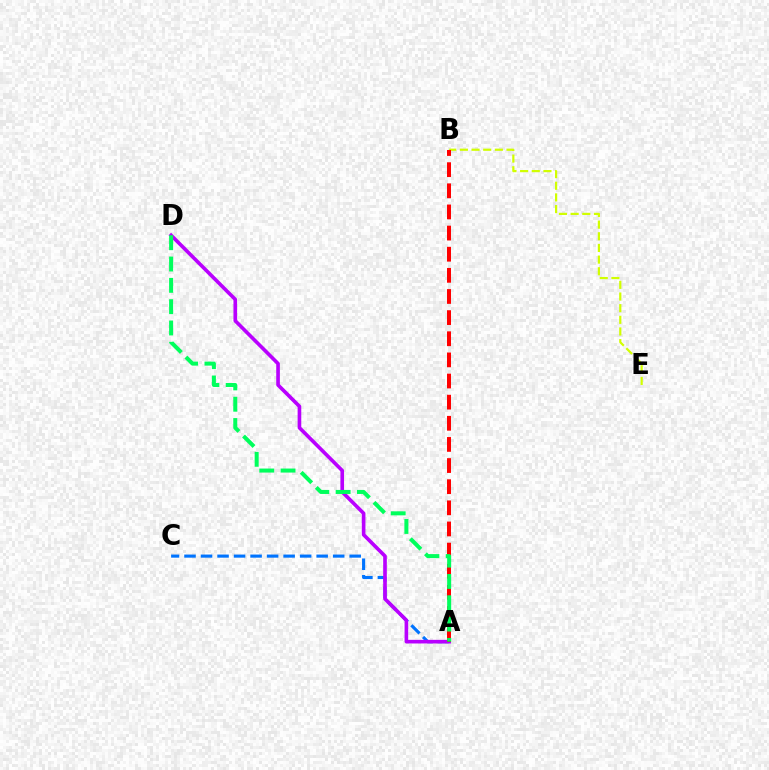{('B', 'E'): [{'color': '#d1ff00', 'line_style': 'dashed', 'thickness': 1.58}], ('A', 'C'): [{'color': '#0074ff', 'line_style': 'dashed', 'thickness': 2.24}], ('A', 'D'): [{'color': '#b900ff', 'line_style': 'solid', 'thickness': 2.62}, {'color': '#00ff5c', 'line_style': 'dashed', 'thickness': 2.9}], ('A', 'B'): [{'color': '#ff0000', 'line_style': 'dashed', 'thickness': 2.87}]}